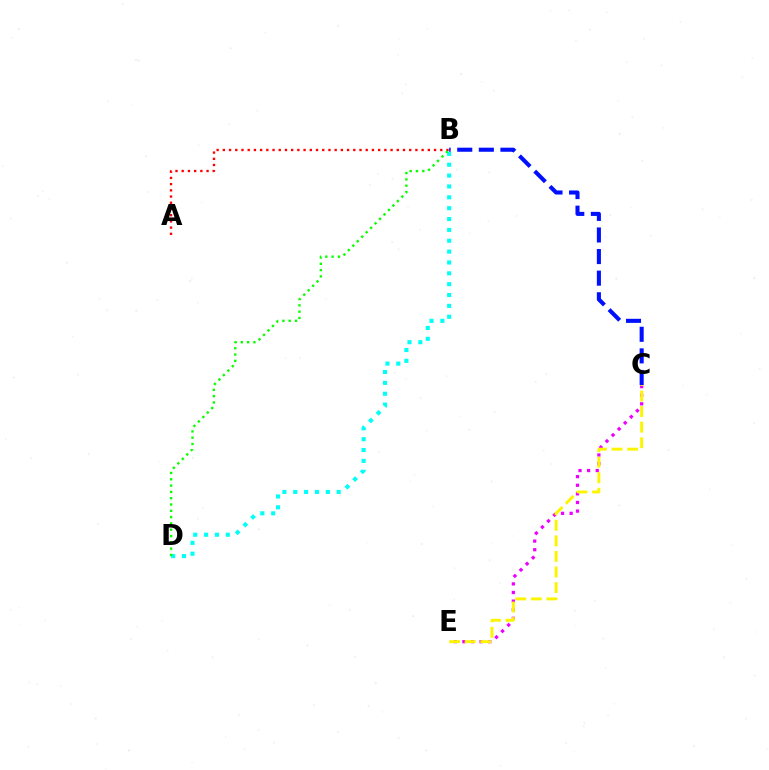{('A', 'B'): [{'color': '#ff0000', 'line_style': 'dotted', 'thickness': 1.69}], ('B', 'D'): [{'color': '#00fff6', 'line_style': 'dotted', 'thickness': 2.95}, {'color': '#08ff00', 'line_style': 'dotted', 'thickness': 1.71}], ('C', 'E'): [{'color': '#ee00ff', 'line_style': 'dotted', 'thickness': 2.34}, {'color': '#fcf500', 'line_style': 'dashed', 'thickness': 2.11}], ('B', 'C'): [{'color': '#0010ff', 'line_style': 'dashed', 'thickness': 2.93}]}